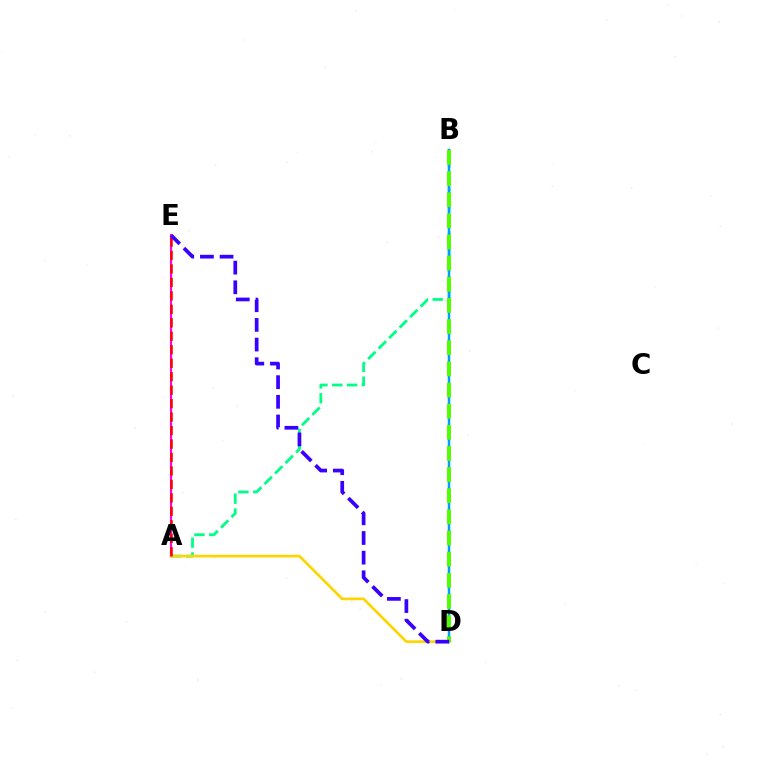{('A', 'B'): [{'color': '#00ff86', 'line_style': 'dashed', 'thickness': 2.02}], ('A', 'E'): [{'color': '#ff00ed', 'line_style': 'solid', 'thickness': 1.51}, {'color': '#ff0000', 'line_style': 'dashed', 'thickness': 1.83}], ('B', 'D'): [{'color': '#009eff', 'line_style': 'solid', 'thickness': 1.79}, {'color': '#4fff00', 'line_style': 'dashed', 'thickness': 2.87}], ('A', 'D'): [{'color': '#ffd500', 'line_style': 'solid', 'thickness': 1.95}], ('D', 'E'): [{'color': '#3700ff', 'line_style': 'dashed', 'thickness': 2.67}]}